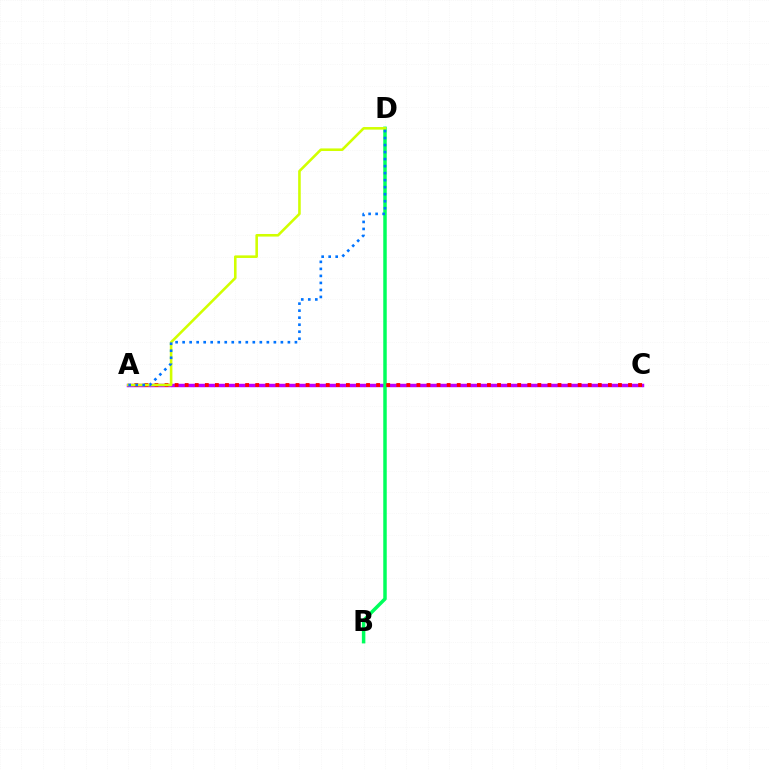{('A', 'C'): [{'color': '#b900ff', 'line_style': 'solid', 'thickness': 2.49}, {'color': '#ff0000', 'line_style': 'dotted', 'thickness': 2.74}], ('B', 'D'): [{'color': '#00ff5c', 'line_style': 'solid', 'thickness': 2.51}], ('A', 'D'): [{'color': '#d1ff00', 'line_style': 'solid', 'thickness': 1.86}, {'color': '#0074ff', 'line_style': 'dotted', 'thickness': 1.91}]}